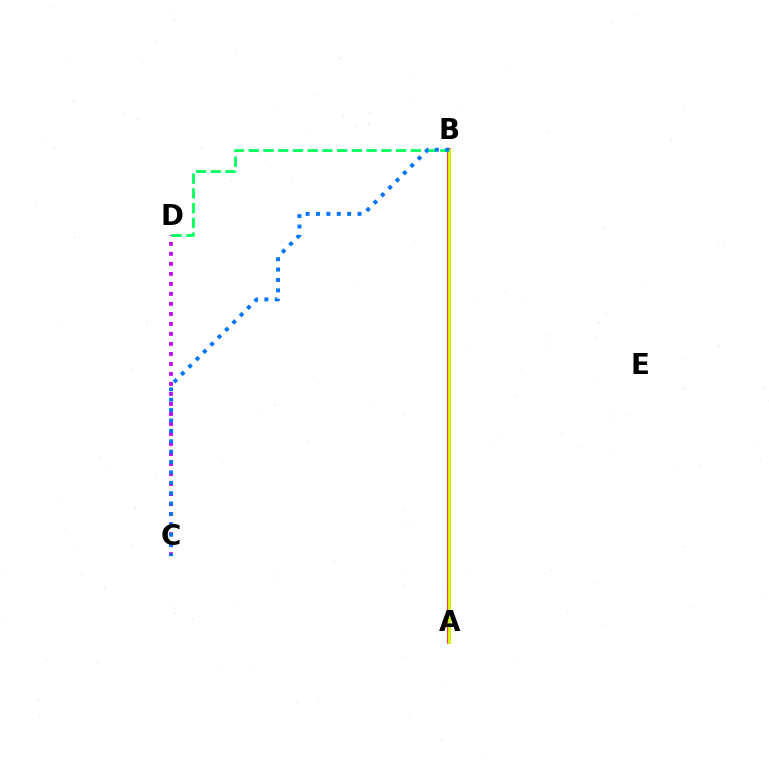{('A', 'B'): [{'color': '#ff0000', 'line_style': 'solid', 'thickness': 2.52}, {'color': '#d1ff00', 'line_style': 'solid', 'thickness': 2.05}], ('C', 'D'): [{'color': '#b900ff', 'line_style': 'dotted', 'thickness': 2.72}], ('B', 'D'): [{'color': '#00ff5c', 'line_style': 'dashed', 'thickness': 2.0}], ('B', 'C'): [{'color': '#0074ff', 'line_style': 'dotted', 'thickness': 2.82}]}